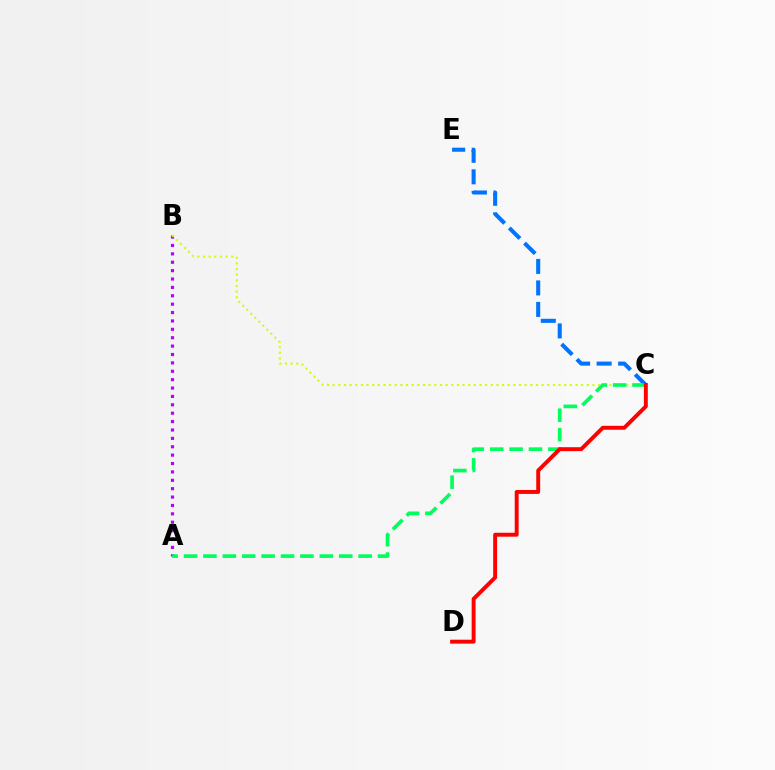{('A', 'B'): [{'color': '#b900ff', 'line_style': 'dotted', 'thickness': 2.28}], ('B', 'C'): [{'color': '#d1ff00', 'line_style': 'dotted', 'thickness': 1.53}], ('C', 'E'): [{'color': '#0074ff', 'line_style': 'dashed', 'thickness': 2.92}], ('A', 'C'): [{'color': '#00ff5c', 'line_style': 'dashed', 'thickness': 2.64}], ('C', 'D'): [{'color': '#ff0000', 'line_style': 'solid', 'thickness': 2.82}]}